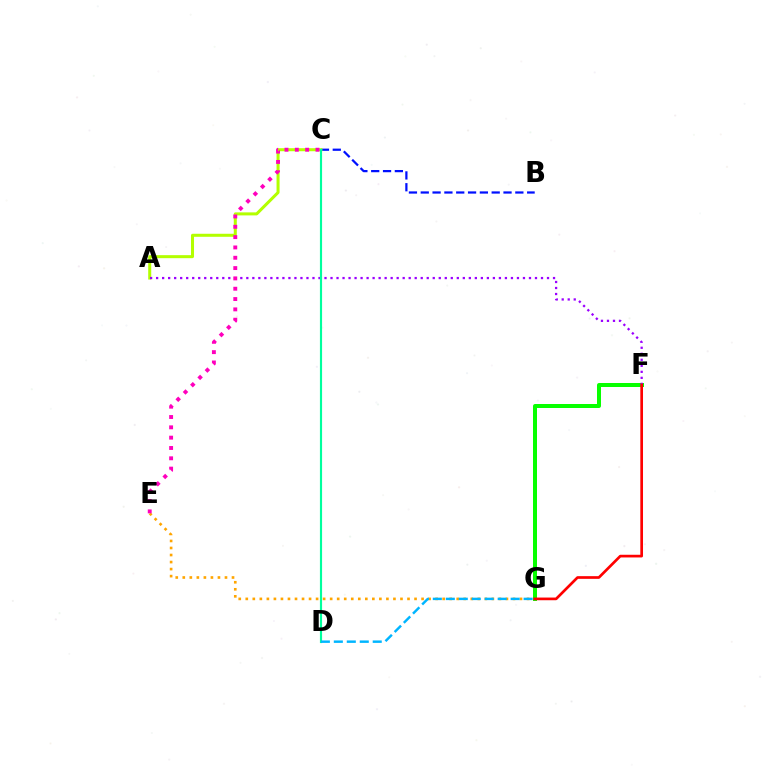{('B', 'C'): [{'color': '#0010ff', 'line_style': 'dashed', 'thickness': 1.61}], ('E', 'G'): [{'color': '#ffa500', 'line_style': 'dotted', 'thickness': 1.91}], ('F', 'G'): [{'color': '#08ff00', 'line_style': 'solid', 'thickness': 2.87}, {'color': '#ff0000', 'line_style': 'solid', 'thickness': 1.93}], ('A', 'C'): [{'color': '#b3ff00', 'line_style': 'solid', 'thickness': 2.18}], ('A', 'F'): [{'color': '#9b00ff', 'line_style': 'dotted', 'thickness': 1.63}], ('C', 'D'): [{'color': '#00ff9d', 'line_style': 'solid', 'thickness': 1.55}], ('D', 'G'): [{'color': '#00b5ff', 'line_style': 'dashed', 'thickness': 1.76}], ('C', 'E'): [{'color': '#ff00bd', 'line_style': 'dotted', 'thickness': 2.8}]}